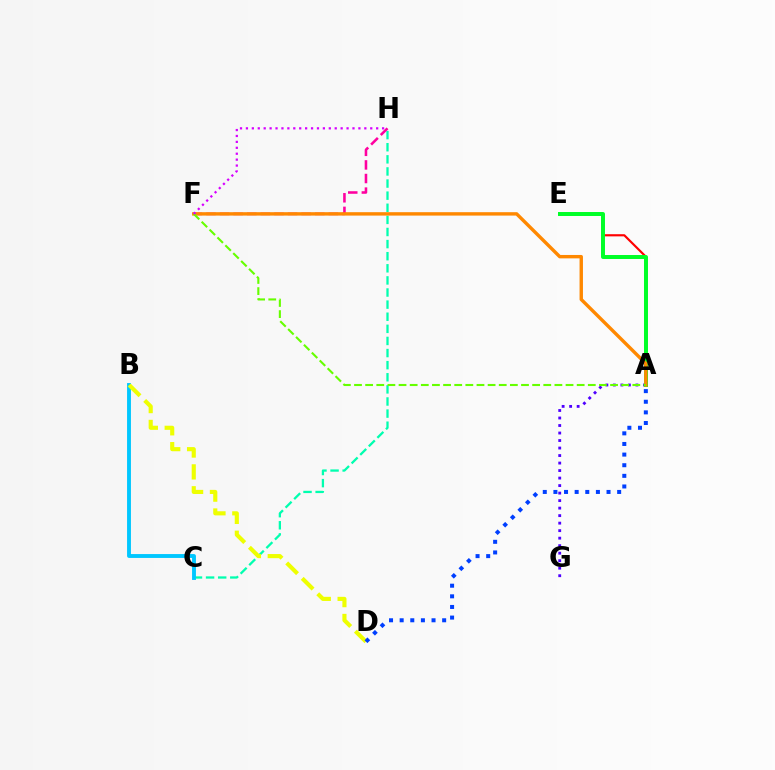{('A', 'E'): [{'color': '#ff0000', 'line_style': 'solid', 'thickness': 1.56}, {'color': '#00ff27', 'line_style': 'solid', 'thickness': 2.86}], ('A', 'G'): [{'color': '#4f00ff', 'line_style': 'dotted', 'thickness': 2.04}], ('C', 'H'): [{'color': '#00ffaf', 'line_style': 'dashed', 'thickness': 1.64}], ('F', 'H'): [{'color': '#ff00a0', 'line_style': 'dashed', 'thickness': 1.85}, {'color': '#d600ff', 'line_style': 'dotted', 'thickness': 1.61}], ('B', 'C'): [{'color': '#00c7ff', 'line_style': 'solid', 'thickness': 2.79}], ('A', 'F'): [{'color': '#ff8800', 'line_style': 'solid', 'thickness': 2.45}, {'color': '#66ff00', 'line_style': 'dashed', 'thickness': 1.51}], ('B', 'D'): [{'color': '#eeff00', 'line_style': 'dashed', 'thickness': 2.97}], ('A', 'D'): [{'color': '#003fff', 'line_style': 'dotted', 'thickness': 2.89}]}